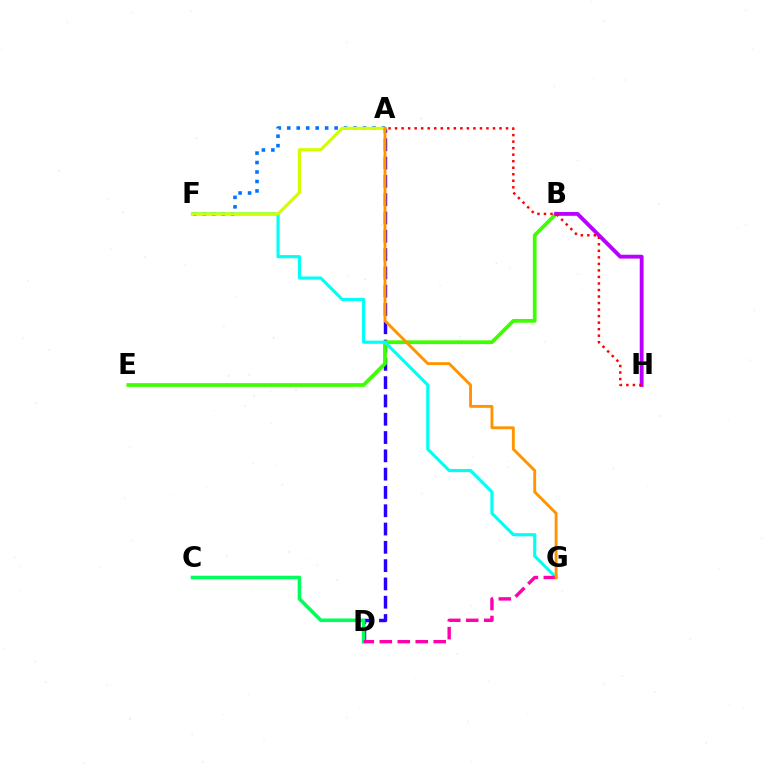{('A', 'F'): [{'color': '#0074ff', 'line_style': 'dotted', 'thickness': 2.57}, {'color': '#d1ff00', 'line_style': 'solid', 'thickness': 2.24}], ('A', 'D'): [{'color': '#2500ff', 'line_style': 'dashed', 'thickness': 2.49}], ('B', 'E'): [{'color': '#3dff00', 'line_style': 'solid', 'thickness': 2.69}], ('B', 'H'): [{'color': '#b900ff', 'line_style': 'solid', 'thickness': 2.78}], ('F', 'G'): [{'color': '#00fff6', 'line_style': 'solid', 'thickness': 2.26}], ('C', 'D'): [{'color': '#00ff5c', 'line_style': 'solid', 'thickness': 2.59}], ('D', 'G'): [{'color': '#ff00ac', 'line_style': 'dashed', 'thickness': 2.44}], ('A', 'G'): [{'color': '#ff9400', 'line_style': 'solid', 'thickness': 2.08}], ('A', 'H'): [{'color': '#ff0000', 'line_style': 'dotted', 'thickness': 1.77}]}